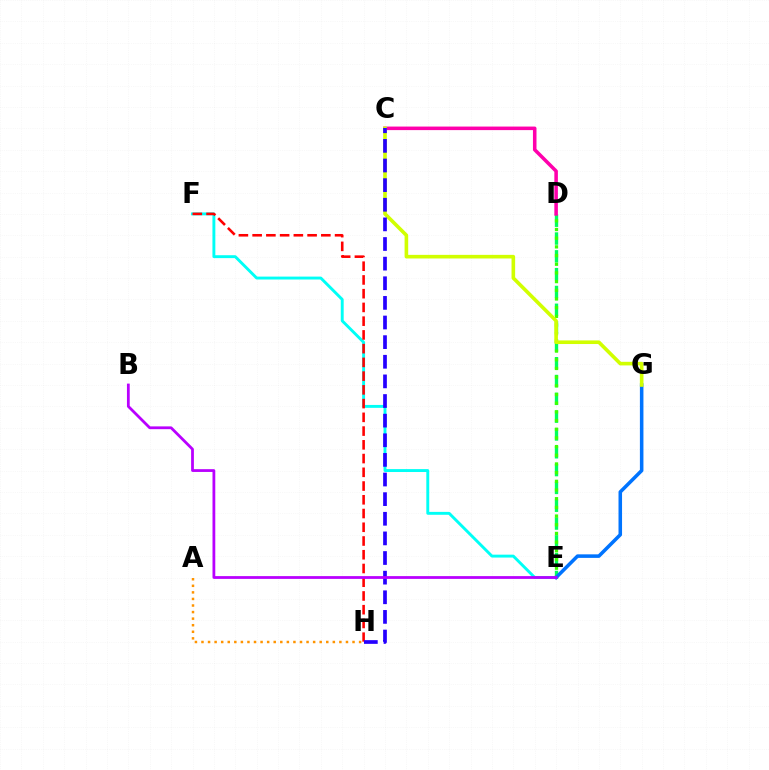{('D', 'E'): [{'color': '#00ff5c', 'line_style': 'dashed', 'thickness': 2.42}, {'color': '#3dff00', 'line_style': 'dotted', 'thickness': 2.36}], ('E', 'F'): [{'color': '#00fff6', 'line_style': 'solid', 'thickness': 2.09}], ('C', 'D'): [{'color': '#ff00ac', 'line_style': 'solid', 'thickness': 2.55}], ('A', 'H'): [{'color': '#ff9400', 'line_style': 'dotted', 'thickness': 1.78}], ('E', 'G'): [{'color': '#0074ff', 'line_style': 'solid', 'thickness': 2.55}], ('F', 'H'): [{'color': '#ff0000', 'line_style': 'dashed', 'thickness': 1.87}], ('C', 'G'): [{'color': '#d1ff00', 'line_style': 'solid', 'thickness': 2.6}], ('C', 'H'): [{'color': '#2500ff', 'line_style': 'dashed', 'thickness': 2.67}], ('B', 'E'): [{'color': '#b900ff', 'line_style': 'solid', 'thickness': 2.0}]}